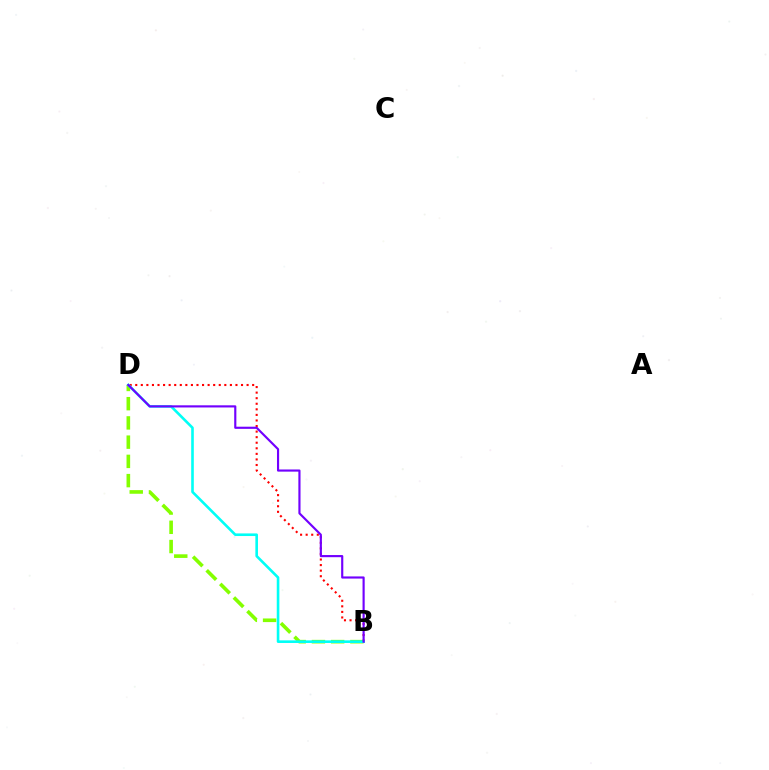{('B', 'D'): [{'color': '#84ff00', 'line_style': 'dashed', 'thickness': 2.61}, {'color': '#ff0000', 'line_style': 'dotted', 'thickness': 1.51}, {'color': '#00fff6', 'line_style': 'solid', 'thickness': 1.88}, {'color': '#7200ff', 'line_style': 'solid', 'thickness': 1.55}]}